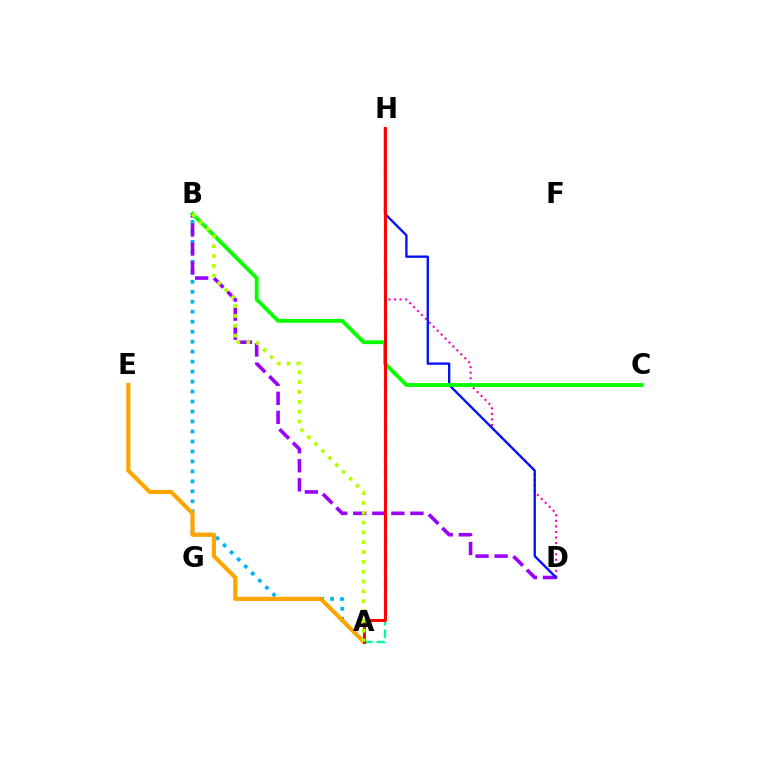{('D', 'H'): [{'color': '#ff00bd', 'line_style': 'dotted', 'thickness': 1.51}, {'color': '#0010ff', 'line_style': 'solid', 'thickness': 1.68}], ('A', 'H'): [{'color': '#00ff9d', 'line_style': 'dashed', 'thickness': 1.69}, {'color': '#ff0000', 'line_style': 'solid', 'thickness': 2.12}], ('A', 'B'): [{'color': '#00b5ff', 'line_style': 'dotted', 'thickness': 2.71}, {'color': '#b3ff00', 'line_style': 'dotted', 'thickness': 2.67}], ('B', 'D'): [{'color': '#9b00ff', 'line_style': 'dashed', 'thickness': 2.59}], ('A', 'E'): [{'color': '#ffa500', 'line_style': 'solid', 'thickness': 2.99}], ('B', 'C'): [{'color': '#08ff00', 'line_style': 'solid', 'thickness': 2.76}]}